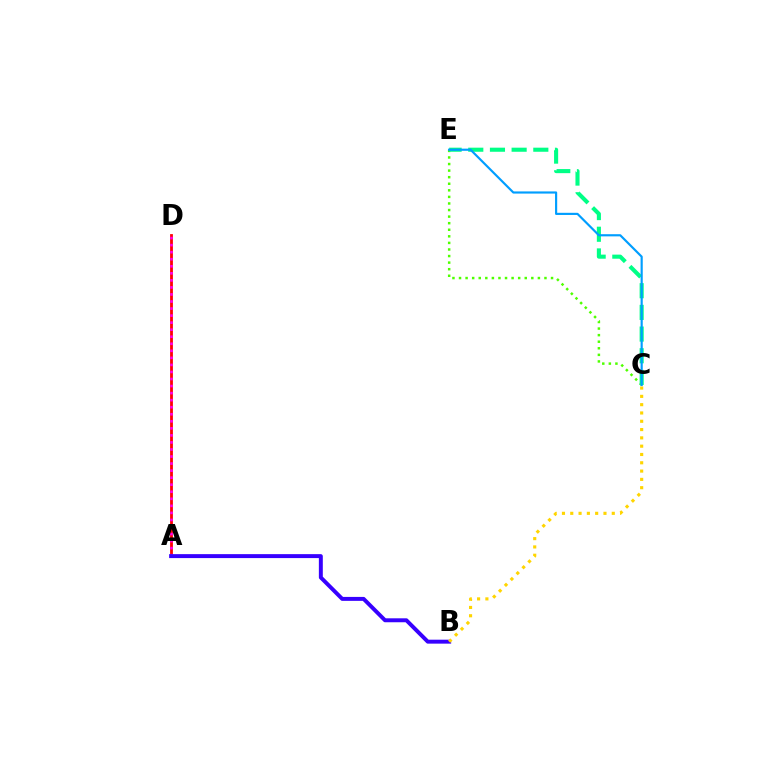{('A', 'D'): [{'color': '#ff0000', 'line_style': 'solid', 'thickness': 2.01}, {'color': '#ff00ed', 'line_style': 'dotted', 'thickness': 1.91}], ('C', 'E'): [{'color': '#4fff00', 'line_style': 'dotted', 'thickness': 1.79}, {'color': '#00ff86', 'line_style': 'dashed', 'thickness': 2.95}, {'color': '#009eff', 'line_style': 'solid', 'thickness': 1.56}], ('A', 'B'): [{'color': '#3700ff', 'line_style': 'solid', 'thickness': 2.84}], ('B', 'C'): [{'color': '#ffd500', 'line_style': 'dotted', 'thickness': 2.26}]}